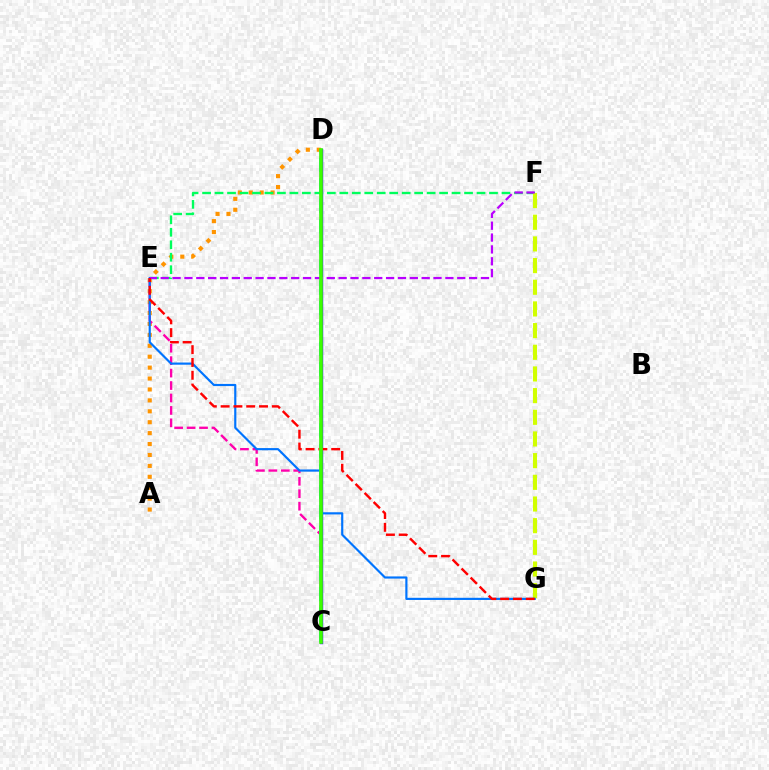{('A', 'D'): [{'color': '#ff9400', 'line_style': 'dotted', 'thickness': 2.97}], ('C', 'E'): [{'color': '#ff00ac', 'line_style': 'dashed', 'thickness': 1.69}], ('E', 'F'): [{'color': '#00ff5c', 'line_style': 'dashed', 'thickness': 1.69}, {'color': '#b900ff', 'line_style': 'dashed', 'thickness': 1.61}], ('C', 'D'): [{'color': '#00fff6', 'line_style': 'dashed', 'thickness': 2.78}, {'color': '#2500ff', 'line_style': 'solid', 'thickness': 2.45}, {'color': '#3dff00', 'line_style': 'solid', 'thickness': 2.61}], ('F', 'G'): [{'color': '#d1ff00', 'line_style': 'dashed', 'thickness': 2.94}], ('E', 'G'): [{'color': '#0074ff', 'line_style': 'solid', 'thickness': 1.56}, {'color': '#ff0000', 'line_style': 'dashed', 'thickness': 1.74}]}